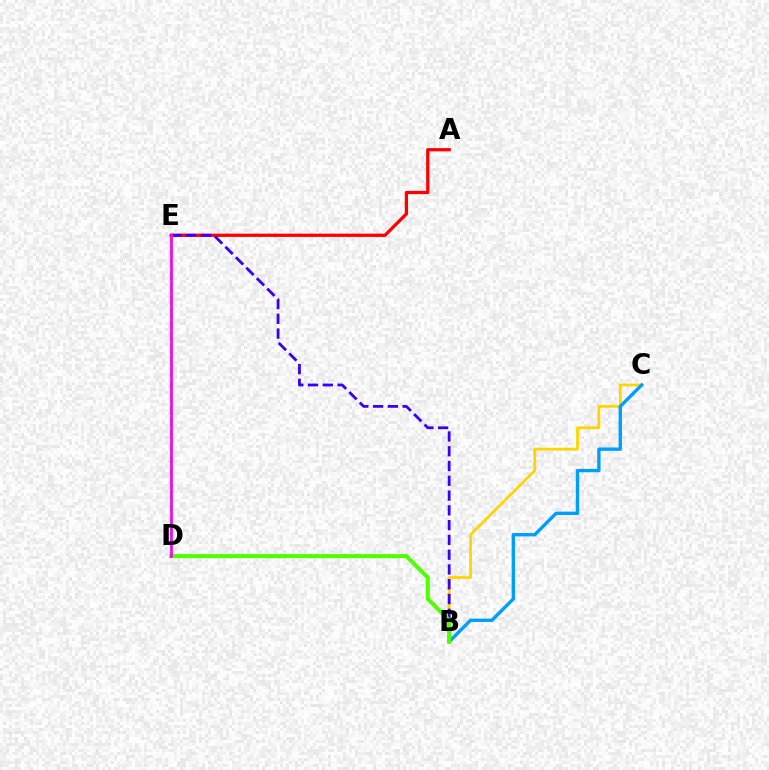{('D', 'E'): [{'color': '#00ff86', 'line_style': 'dashed', 'thickness': 1.66}, {'color': '#ff00ed', 'line_style': 'solid', 'thickness': 1.94}], ('B', 'C'): [{'color': '#ffd500', 'line_style': 'solid', 'thickness': 2.0}, {'color': '#009eff', 'line_style': 'solid', 'thickness': 2.42}], ('A', 'E'): [{'color': '#ff0000', 'line_style': 'solid', 'thickness': 2.35}], ('B', 'E'): [{'color': '#3700ff', 'line_style': 'dashed', 'thickness': 2.01}], ('B', 'D'): [{'color': '#4fff00', 'line_style': 'solid', 'thickness': 2.9}]}